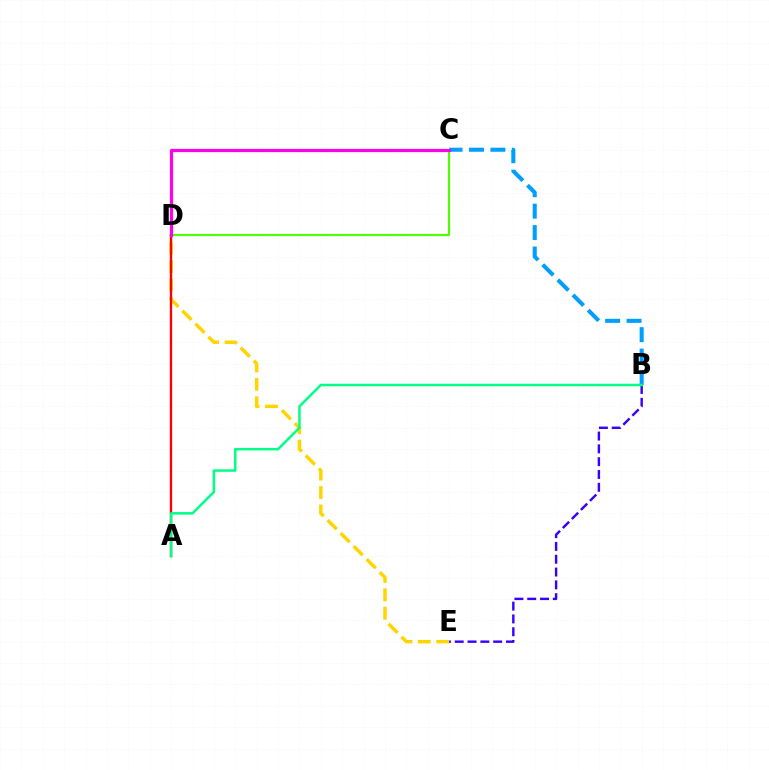{('C', 'D'): [{'color': '#4fff00', 'line_style': 'solid', 'thickness': 1.56}, {'color': '#ff00ed', 'line_style': 'solid', 'thickness': 2.31}], ('D', 'E'): [{'color': '#ffd500', 'line_style': 'dashed', 'thickness': 2.5}], ('A', 'D'): [{'color': '#ff0000', 'line_style': 'solid', 'thickness': 1.71}], ('B', 'C'): [{'color': '#009eff', 'line_style': 'dashed', 'thickness': 2.91}], ('B', 'E'): [{'color': '#3700ff', 'line_style': 'dashed', 'thickness': 1.74}], ('A', 'B'): [{'color': '#00ff86', 'line_style': 'solid', 'thickness': 1.8}]}